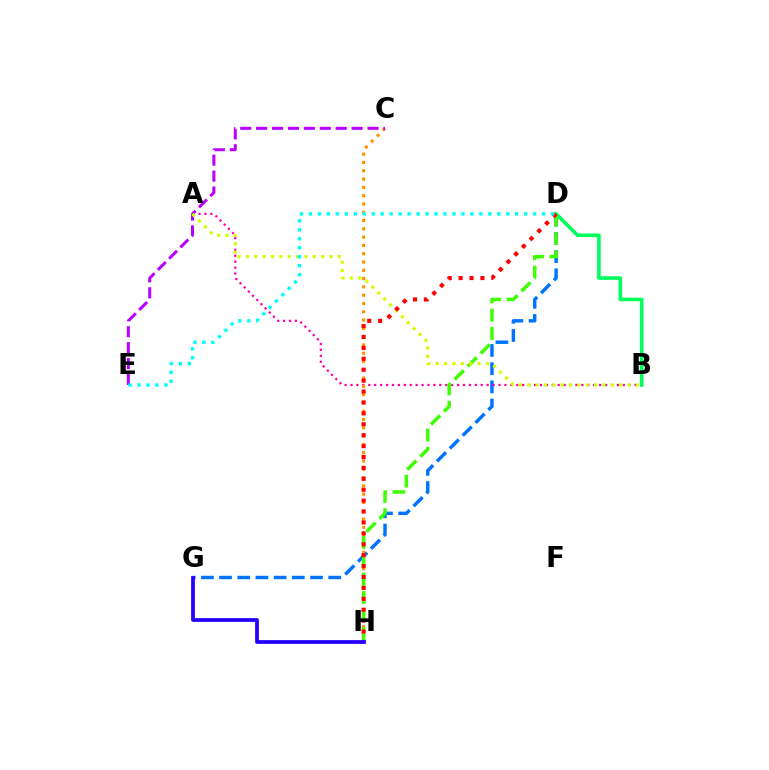{('D', 'G'): [{'color': '#0074ff', 'line_style': 'dashed', 'thickness': 2.47}], ('A', 'B'): [{'color': '#ff00ac', 'line_style': 'dotted', 'thickness': 1.61}, {'color': '#d1ff00', 'line_style': 'dotted', 'thickness': 2.27}], ('C', 'H'): [{'color': '#ff9400', 'line_style': 'dotted', 'thickness': 2.25}], ('C', 'E'): [{'color': '#b900ff', 'line_style': 'dashed', 'thickness': 2.16}], ('B', 'D'): [{'color': '#00ff5c', 'line_style': 'solid', 'thickness': 2.6}], ('D', 'H'): [{'color': '#3dff00', 'line_style': 'dashed', 'thickness': 2.49}, {'color': '#ff0000', 'line_style': 'dotted', 'thickness': 2.96}], ('D', 'E'): [{'color': '#00fff6', 'line_style': 'dotted', 'thickness': 2.44}], ('G', 'H'): [{'color': '#2500ff', 'line_style': 'solid', 'thickness': 2.71}]}